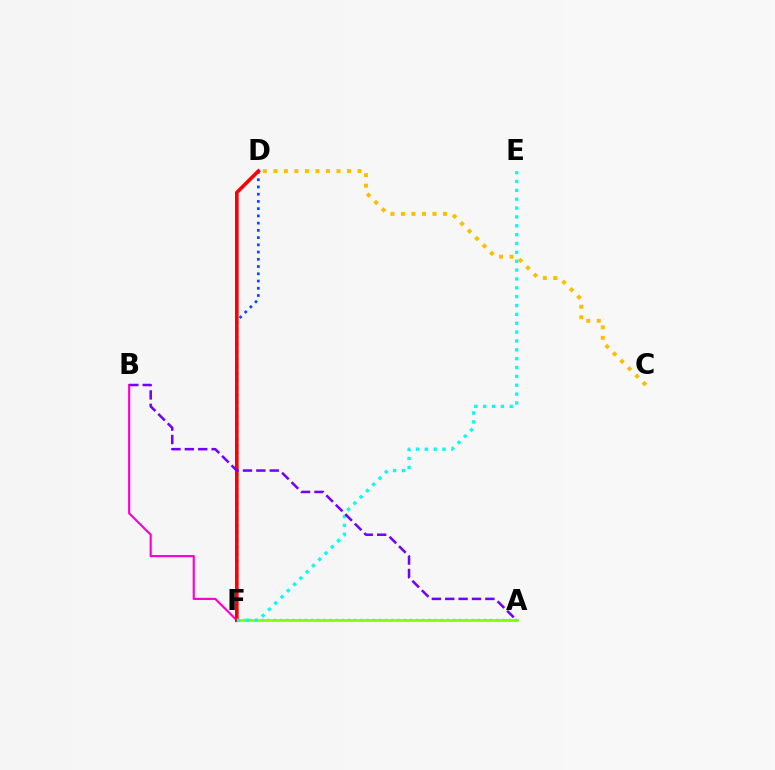{('C', 'D'): [{'color': '#ffbd00', 'line_style': 'dotted', 'thickness': 2.86}], ('B', 'F'): [{'color': '#ff00cf', 'line_style': 'solid', 'thickness': 1.56}], ('A', 'F'): [{'color': '#00ff39', 'line_style': 'dotted', 'thickness': 1.68}, {'color': '#84ff00', 'line_style': 'solid', 'thickness': 1.94}], ('D', 'F'): [{'color': '#004bff', 'line_style': 'dotted', 'thickness': 1.97}, {'color': '#ff0000', 'line_style': 'solid', 'thickness': 2.61}], ('E', 'F'): [{'color': '#00fff6', 'line_style': 'dotted', 'thickness': 2.41}], ('A', 'B'): [{'color': '#7200ff', 'line_style': 'dashed', 'thickness': 1.82}]}